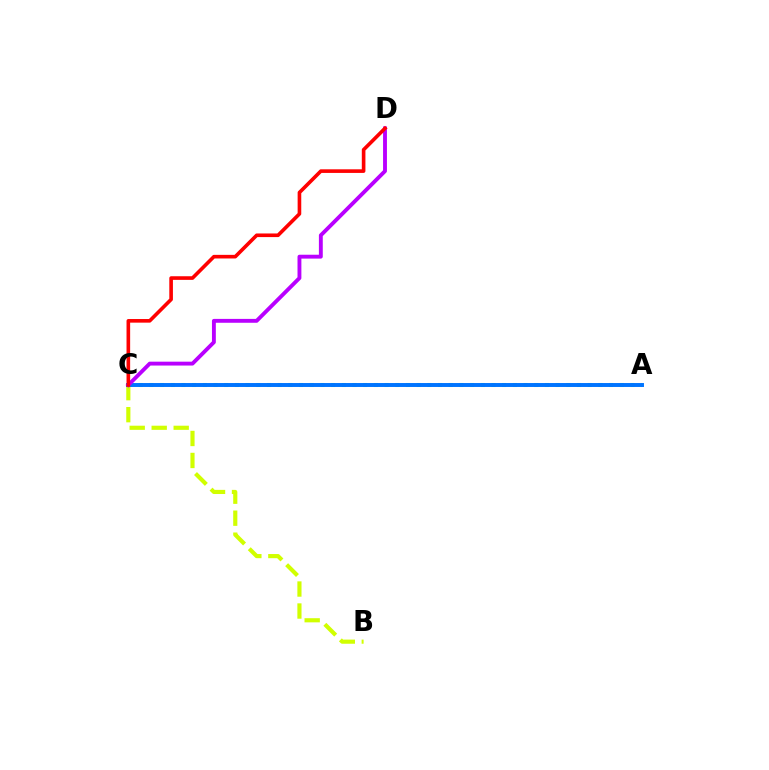{('B', 'C'): [{'color': '#d1ff00', 'line_style': 'dashed', 'thickness': 2.99}], ('A', 'C'): [{'color': '#00ff5c', 'line_style': 'dotted', 'thickness': 2.9}, {'color': '#0074ff', 'line_style': 'solid', 'thickness': 2.83}], ('C', 'D'): [{'color': '#b900ff', 'line_style': 'solid', 'thickness': 2.79}, {'color': '#ff0000', 'line_style': 'solid', 'thickness': 2.61}]}